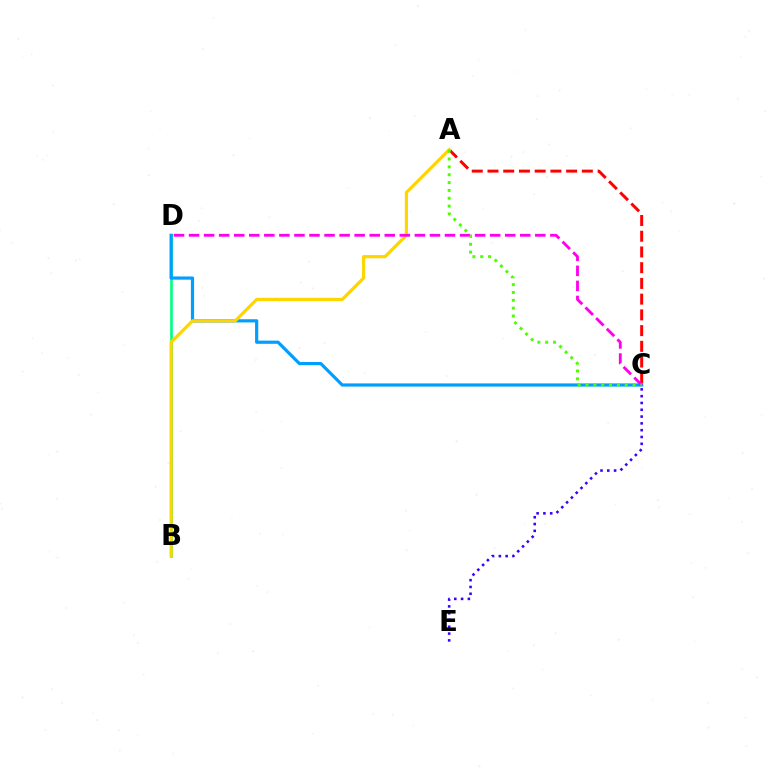{('B', 'D'): [{'color': '#00ff86', 'line_style': 'solid', 'thickness': 1.91}], ('C', 'D'): [{'color': '#009eff', 'line_style': 'solid', 'thickness': 2.29}, {'color': '#ff00ed', 'line_style': 'dashed', 'thickness': 2.05}], ('A', 'C'): [{'color': '#ff0000', 'line_style': 'dashed', 'thickness': 2.14}, {'color': '#4fff00', 'line_style': 'dotted', 'thickness': 2.13}], ('A', 'B'): [{'color': '#ffd500', 'line_style': 'solid', 'thickness': 2.28}], ('C', 'E'): [{'color': '#3700ff', 'line_style': 'dotted', 'thickness': 1.85}]}